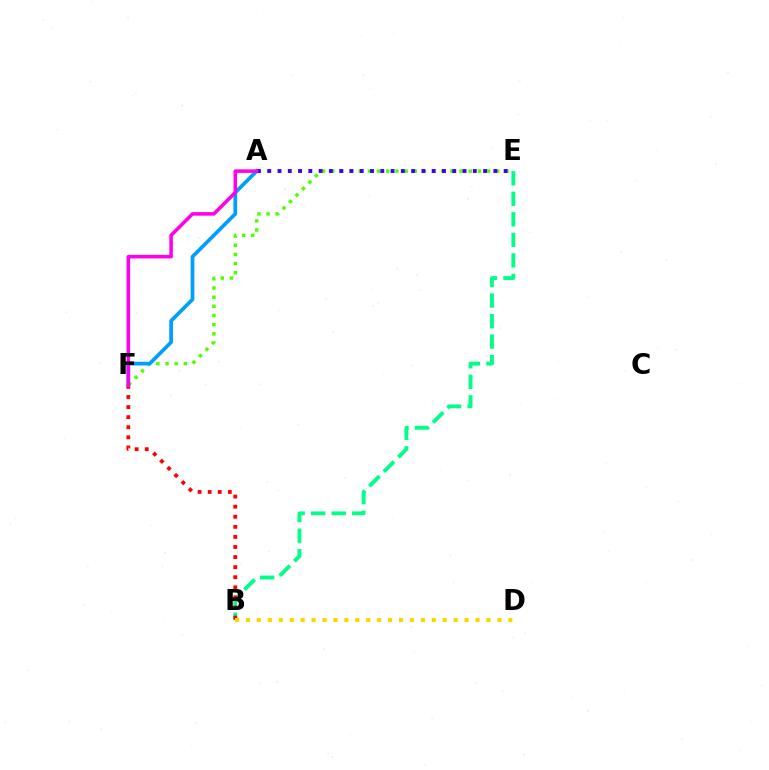{('B', 'E'): [{'color': '#00ff86', 'line_style': 'dashed', 'thickness': 2.79}], ('E', 'F'): [{'color': '#4fff00', 'line_style': 'dotted', 'thickness': 2.49}], ('B', 'F'): [{'color': '#ff0000', 'line_style': 'dotted', 'thickness': 2.74}], ('A', 'F'): [{'color': '#009eff', 'line_style': 'solid', 'thickness': 2.67}, {'color': '#ff00ed', 'line_style': 'solid', 'thickness': 2.56}], ('A', 'E'): [{'color': '#3700ff', 'line_style': 'dotted', 'thickness': 2.79}], ('B', 'D'): [{'color': '#ffd500', 'line_style': 'dotted', 'thickness': 2.97}]}